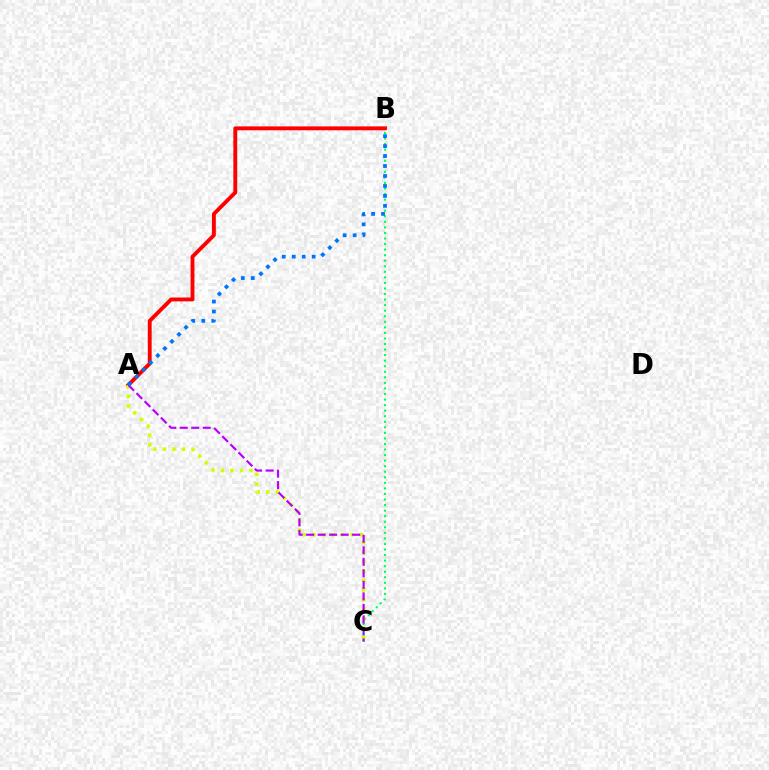{('B', 'C'): [{'color': '#00ff5c', 'line_style': 'dotted', 'thickness': 1.51}], ('A', 'B'): [{'color': '#ff0000', 'line_style': 'solid', 'thickness': 2.79}, {'color': '#0074ff', 'line_style': 'dotted', 'thickness': 2.71}], ('A', 'C'): [{'color': '#d1ff00', 'line_style': 'dotted', 'thickness': 2.59}, {'color': '#b900ff', 'line_style': 'dashed', 'thickness': 1.56}]}